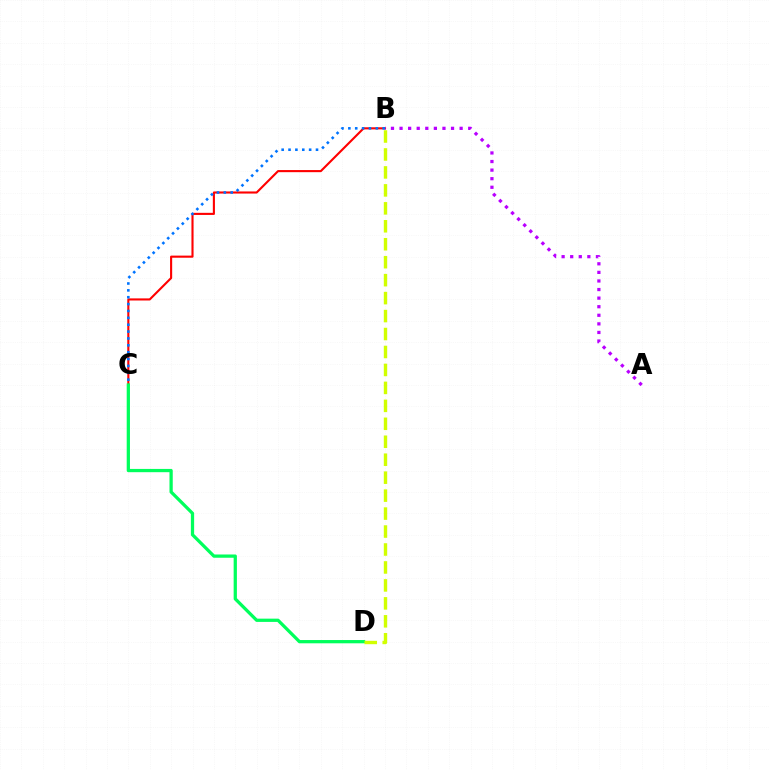{('B', 'C'): [{'color': '#ff0000', 'line_style': 'solid', 'thickness': 1.52}, {'color': '#0074ff', 'line_style': 'dotted', 'thickness': 1.87}], ('C', 'D'): [{'color': '#00ff5c', 'line_style': 'solid', 'thickness': 2.35}], ('B', 'D'): [{'color': '#d1ff00', 'line_style': 'dashed', 'thickness': 2.44}], ('A', 'B'): [{'color': '#b900ff', 'line_style': 'dotted', 'thickness': 2.33}]}